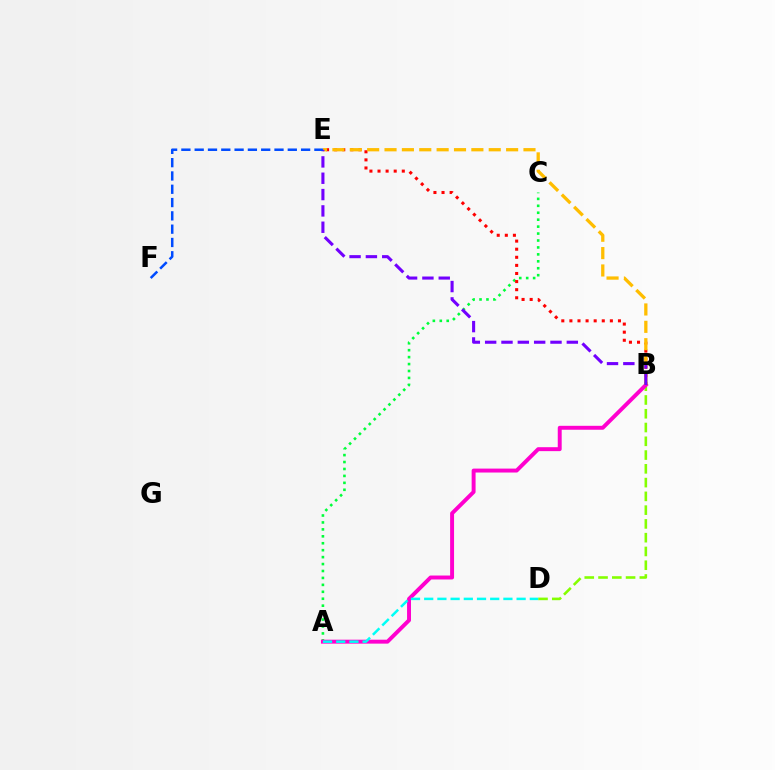{('B', 'D'): [{'color': '#84ff00', 'line_style': 'dashed', 'thickness': 1.87}], ('A', 'C'): [{'color': '#00ff39', 'line_style': 'dotted', 'thickness': 1.88}], ('A', 'B'): [{'color': '#ff00cf', 'line_style': 'solid', 'thickness': 2.83}], ('B', 'E'): [{'color': '#ff0000', 'line_style': 'dotted', 'thickness': 2.2}, {'color': '#ffbd00', 'line_style': 'dashed', 'thickness': 2.36}, {'color': '#7200ff', 'line_style': 'dashed', 'thickness': 2.22}], ('A', 'D'): [{'color': '#00fff6', 'line_style': 'dashed', 'thickness': 1.79}], ('E', 'F'): [{'color': '#004bff', 'line_style': 'dashed', 'thickness': 1.81}]}